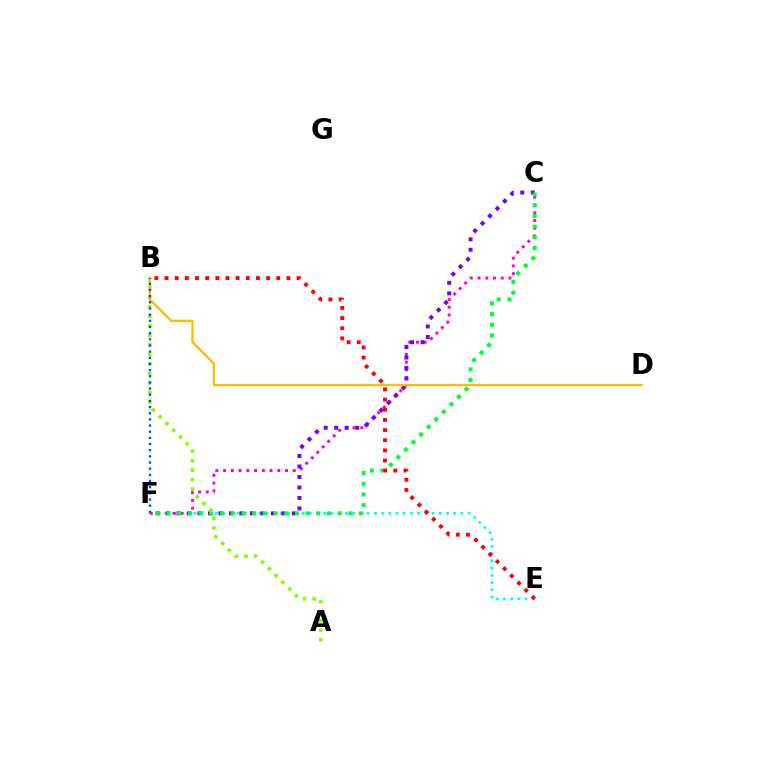{('E', 'F'): [{'color': '#00fff6', 'line_style': 'dotted', 'thickness': 1.96}], ('C', 'F'): [{'color': '#ff00cf', 'line_style': 'dotted', 'thickness': 2.1}, {'color': '#7200ff', 'line_style': 'dotted', 'thickness': 2.85}, {'color': '#00ff39', 'line_style': 'dotted', 'thickness': 2.91}], ('A', 'B'): [{'color': '#84ff00', 'line_style': 'dotted', 'thickness': 2.59}], ('B', 'D'): [{'color': '#ffbd00', 'line_style': 'solid', 'thickness': 1.66}], ('B', 'E'): [{'color': '#ff0000', 'line_style': 'dotted', 'thickness': 2.76}], ('B', 'F'): [{'color': '#004bff', 'line_style': 'dotted', 'thickness': 1.67}]}